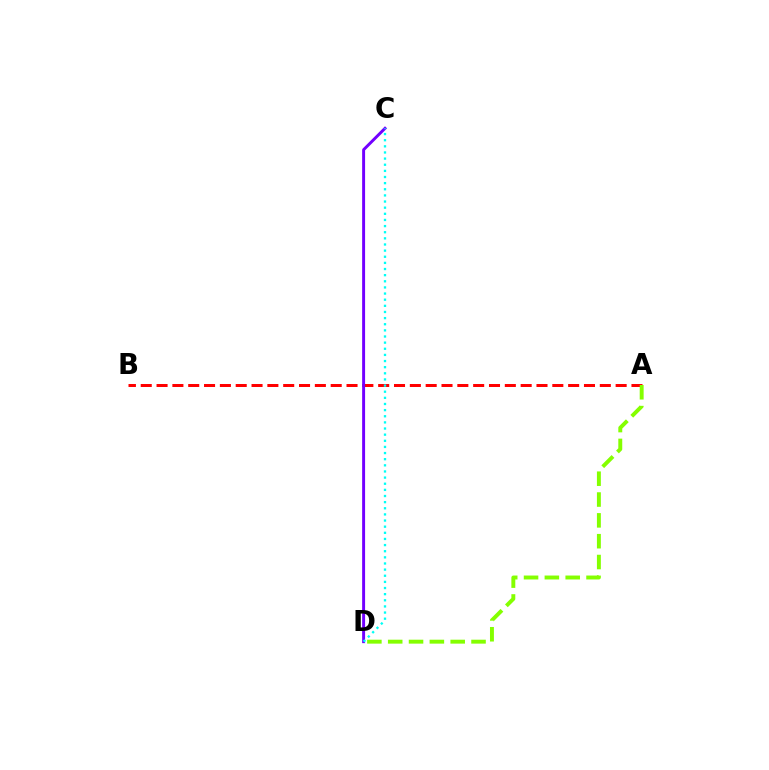{('A', 'B'): [{'color': '#ff0000', 'line_style': 'dashed', 'thickness': 2.15}], ('A', 'D'): [{'color': '#84ff00', 'line_style': 'dashed', 'thickness': 2.83}], ('C', 'D'): [{'color': '#7200ff', 'line_style': 'solid', 'thickness': 2.12}, {'color': '#00fff6', 'line_style': 'dotted', 'thickness': 1.67}]}